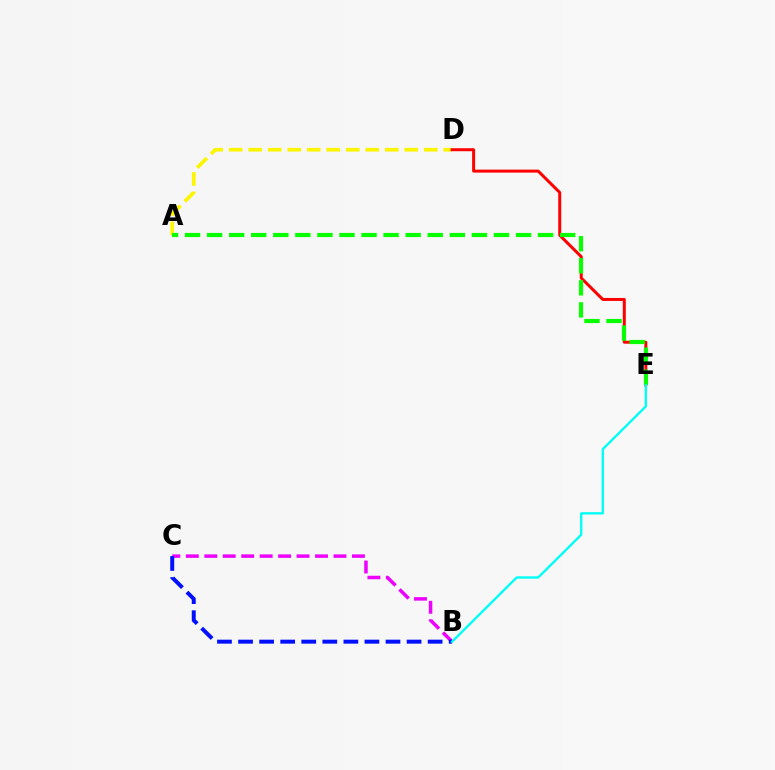{('B', 'C'): [{'color': '#ee00ff', 'line_style': 'dashed', 'thickness': 2.51}, {'color': '#0010ff', 'line_style': 'dashed', 'thickness': 2.86}], ('A', 'D'): [{'color': '#fcf500', 'line_style': 'dashed', 'thickness': 2.65}], ('D', 'E'): [{'color': '#ff0000', 'line_style': 'solid', 'thickness': 2.15}], ('A', 'E'): [{'color': '#08ff00', 'line_style': 'dashed', 'thickness': 3.0}], ('B', 'E'): [{'color': '#00fff6', 'line_style': 'solid', 'thickness': 1.7}]}